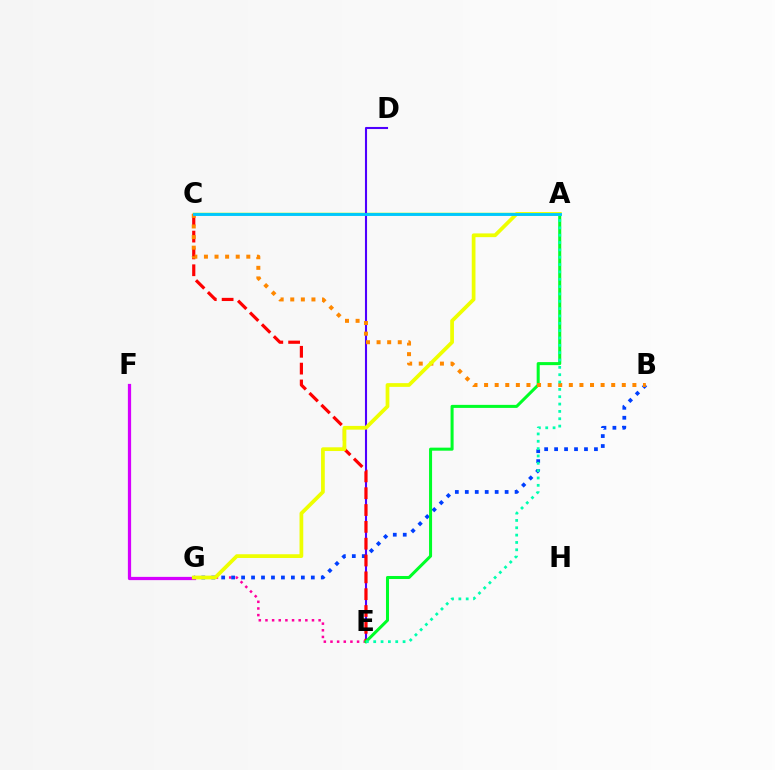{('A', 'C'): [{'color': '#66ff00', 'line_style': 'solid', 'thickness': 1.76}, {'color': '#00c7ff', 'line_style': 'solid', 'thickness': 2.08}], ('D', 'E'): [{'color': '#4f00ff', 'line_style': 'solid', 'thickness': 1.51}], ('E', 'G'): [{'color': '#ff00a0', 'line_style': 'dotted', 'thickness': 1.81}], ('B', 'G'): [{'color': '#003fff', 'line_style': 'dotted', 'thickness': 2.71}], ('C', 'E'): [{'color': '#ff0000', 'line_style': 'dashed', 'thickness': 2.29}], ('A', 'E'): [{'color': '#00ff27', 'line_style': 'solid', 'thickness': 2.19}, {'color': '#00ffaf', 'line_style': 'dotted', 'thickness': 1.99}], ('B', 'C'): [{'color': '#ff8800', 'line_style': 'dotted', 'thickness': 2.88}], ('F', 'G'): [{'color': '#d600ff', 'line_style': 'solid', 'thickness': 2.34}], ('A', 'G'): [{'color': '#eeff00', 'line_style': 'solid', 'thickness': 2.69}]}